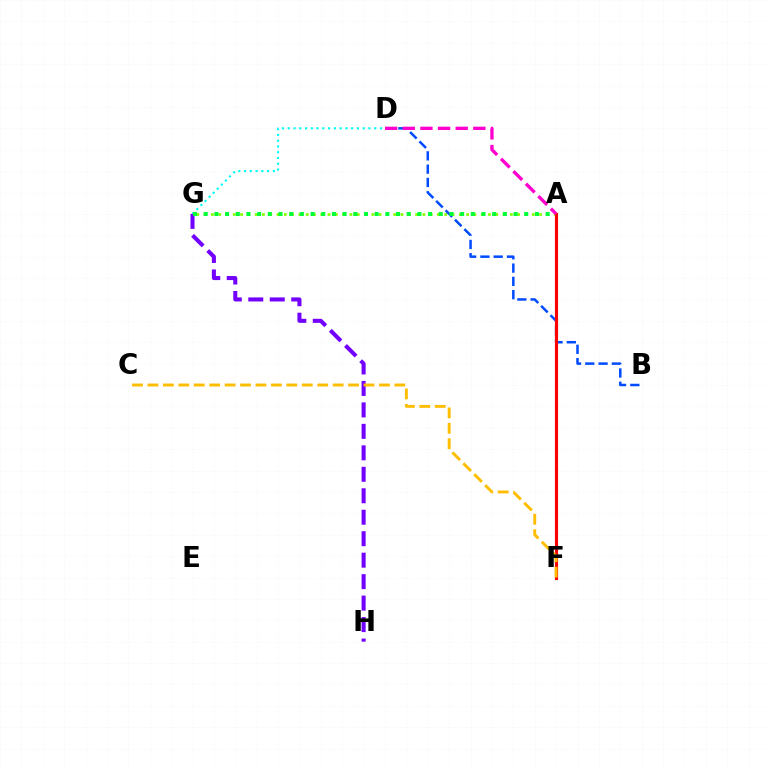{('A', 'G'): [{'color': '#84ff00', 'line_style': 'dotted', 'thickness': 1.98}, {'color': '#00ff39', 'line_style': 'dotted', 'thickness': 2.9}], ('B', 'D'): [{'color': '#004bff', 'line_style': 'dashed', 'thickness': 1.8}], ('A', 'F'): [{'color': '#ff0000', 'line_style': 'solid', 'thickness': 2.25}], ('A', 'D'): [{'color': '#ff00cf', 'line_style': 'dashed', 'thickness': 2.4}], ('D', 'G'): [{'color': '#00fff6', 'line_style': 'dotted', 'thickness': 1.57}], ('G', 'H'): [{'color': '#7200ff', 'line_style': 'dashed', 'thickness': 2.92}], ('C', 'F'): [{'color': '#ffbd00', 'line_style': 'dashed', 'thickness': 2.1}]}